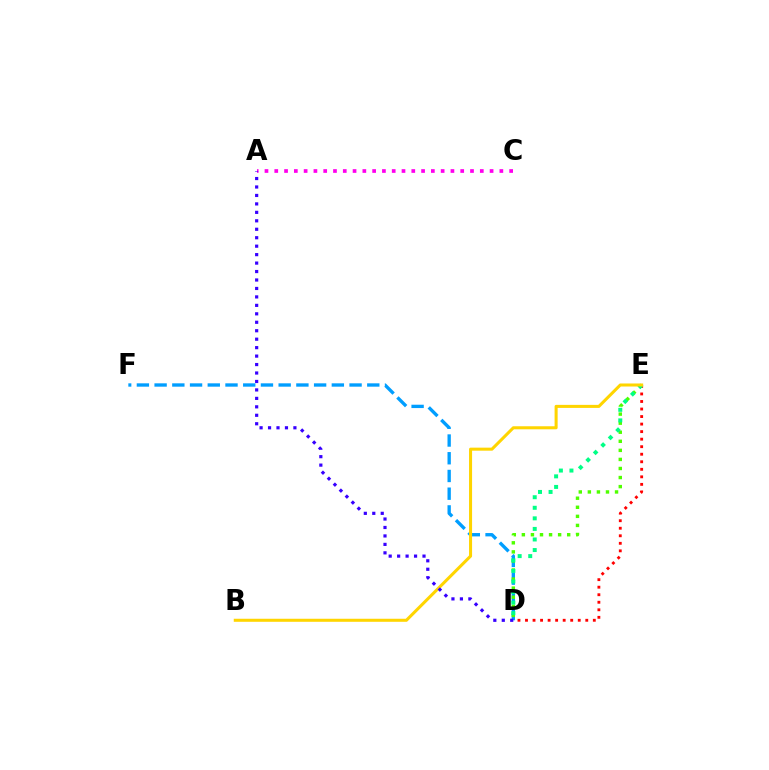{('D', 'F'): [{'color': '#009eff', 'line_style': 'dashed', 'thickness': 2.41}], ('A', 'C'): [{'color': '#ff00ed', 'line_style': 'dotted', 'thickness': 2.66}], ('D', 'E'): [{'color': '#ff0000', 'line_style': 'dotted', 'thickness': 2.05}, {'color': '#4fff00', 'line_style': 'dotted', 'thickness': 2.46}, {'color': '#00ff86', 'line_style': 'dotted', 'thickness': 2.87}], ('B', 'E'): [{'color': '#ffd500', 'line_style': 'solid', 'thickness': 2.19}], ('A', 'D'): [{'color': '#3700ff', 'line_style': 'dotted', 'thickness': 2.3}]}